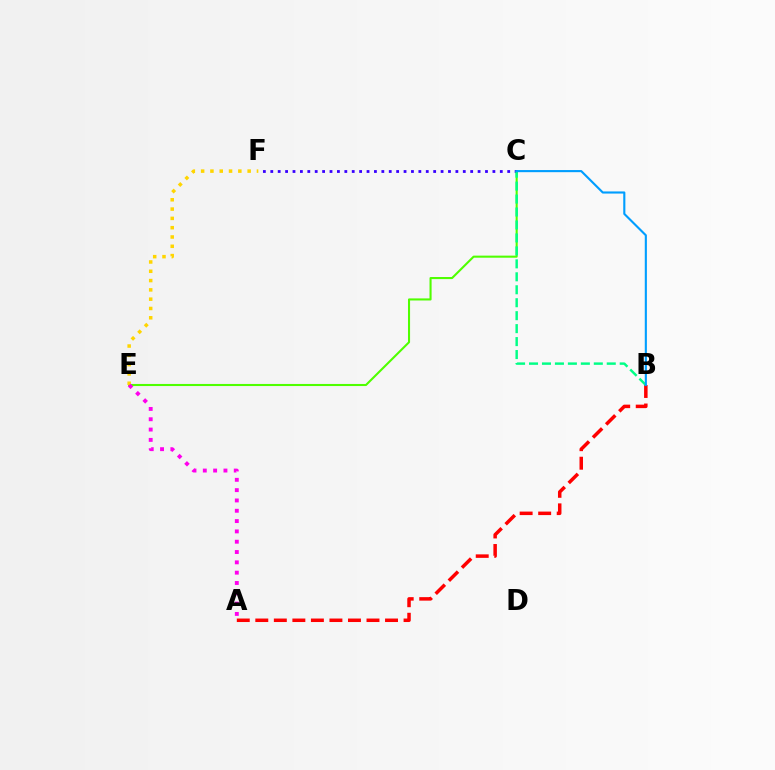{('C', 'E'): [{'color': '#4fff00', 'line_style': 'solid', 'thickness': 1.5}], ('C', 'F'): [{'color': '#3700ff', 'line_style': 'dotted', 'thickness': 2.01}], ('E', 'F'): [{'color': '#ffd500', 'line_style': 'dotted', 'thickness': 2.53}], ('A', 'E'): [{'color': '#ff00ed', 'line_style': 'dotted', 'thickness': 2.8}], ('A', 'B'): [{'color': '#ff0000', 'line_style': 'dashed', 'thickness': 2.52}], ('B', 'C'): [{'color': '#00ff86', 'line_style': 'dashed', 'thickness': 1.76}, {'color': '#009eff', 'line_style': 'solid', 'thickness': 1.53}]}